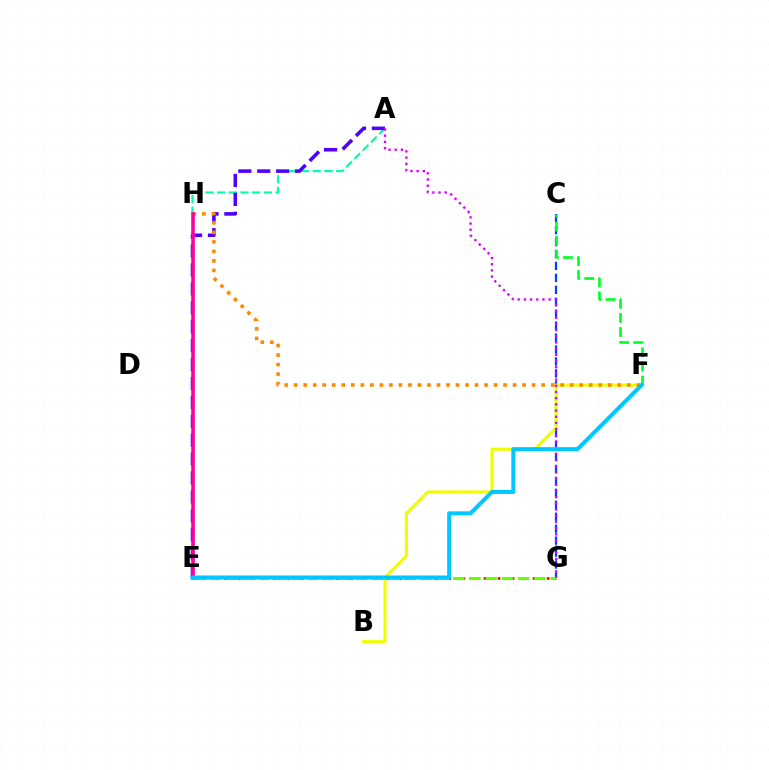{('A', 'H'): [{'color': '#00ffaf', 'line_style': 'dashed', 'thickness': 1.59}], ('E', 'G'): [{'color': '#ff0000', 'line_style': 'dotted', 'thickness': 1.91}, {'color': '#66ff00', 'line_style': 'dashed', 'thickness': 2.2}], ('C', 'G'): [{'color': '#003fff', 'line_style': 'dashed', 'thickness': 1.62}], ('A', 'E'): [{'color': '#4f00ff', 'line_style': 'dashed', 'thickness': 2.57}], ('B', 'F'): [{'color': '#eeff00', 'line_style': 'solid', 'thickness': 2.23}], ('C', 'F'): [{'color': '#00ff27', 'line_style': 'dashed', 'thickness': 1.92}], ('F', 'H'): [{'color': '#ff8800', 'line_style': 'dotted', 'thickness': 2.59}], ('E', 'H'): [{'color': '#ff00a0', 'line_style': 'solid', 'thickness': 2.57}], ('A', 'G'): [{'color': '#d600ff', 'line_style': 'dotted', 'thickness': 1.68}], ('E', 'F'): [{'color': '#00c7ff', 'line_style': 'solid', 'thickness': 2.89}]}